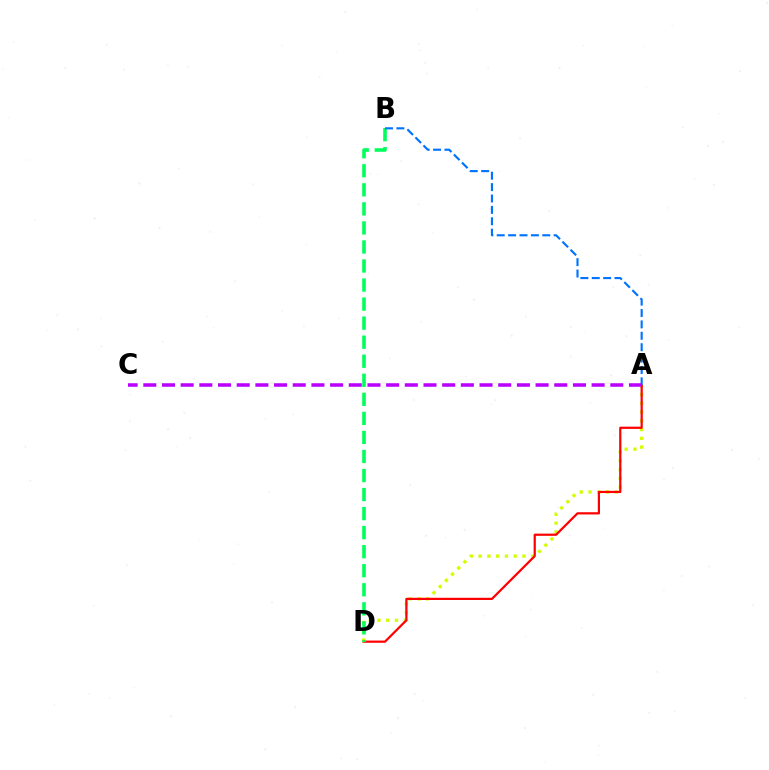{('A', 'D'): [{'color': '#d1ff00', 'line_style': 'dotted', 'thickness': 2.38}, {'color': '#ff0000', 'line_style': 'solid', 'thickness': 1.6}], ('B', 'D'): [{'color': '#00ff5c', 'line_style': 'dashed', 'thickness': 2.59}], ('A', 'B'): [{'color': '#0074ff', 'line_style': 'dashed', 'thickness': 1.55}], ('A', 'C'): [{'color': '#b900ff', 'line_style': 'dashed', 'thickness': 2.54}]}